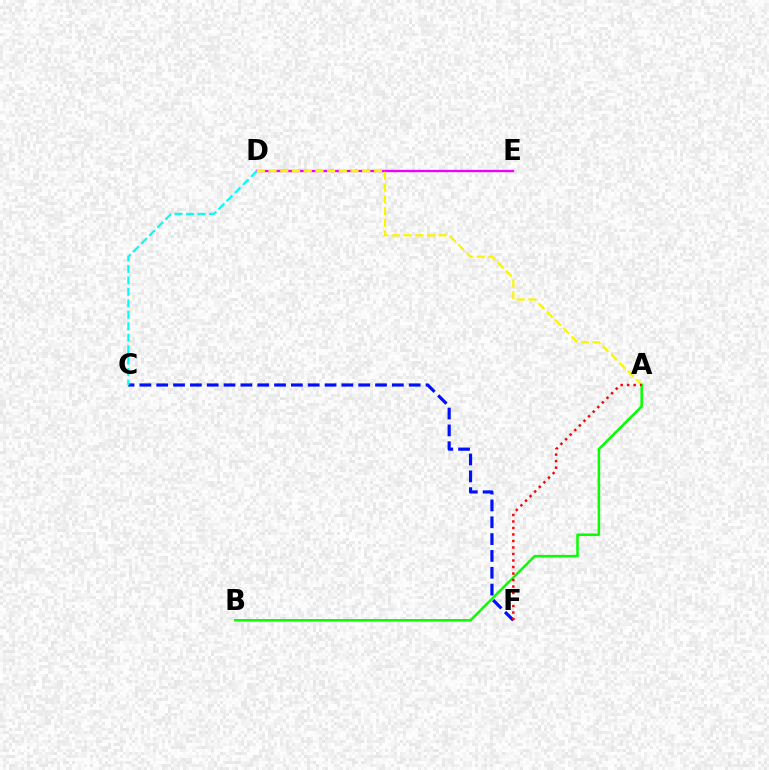{('C', 'F'): [{'color': '#0010ff', 'line_style': 'dashed', 'thickness': 2.29}], ('D', 'E'): [{'color': '#ee00ff', 'line_style': 'solid', 'thickness': 1.68}], ('C', 'D'): [{'color': '#00fff6', 'line_style': 'dashed', 'thickness': 1.56}], ('A', 'D'): [{'color': '#fcf500', 'line_style': 'dashed', 'thickness': 1.59}], ('A', 'B'): [{'color': '#08ff00', 'line_style': 'solid', 'thickness': 1.81}], ('A', 'F'): [{'color': '#ff0000', 'line_style': 'dotted', 'thickness': 1.77}]}